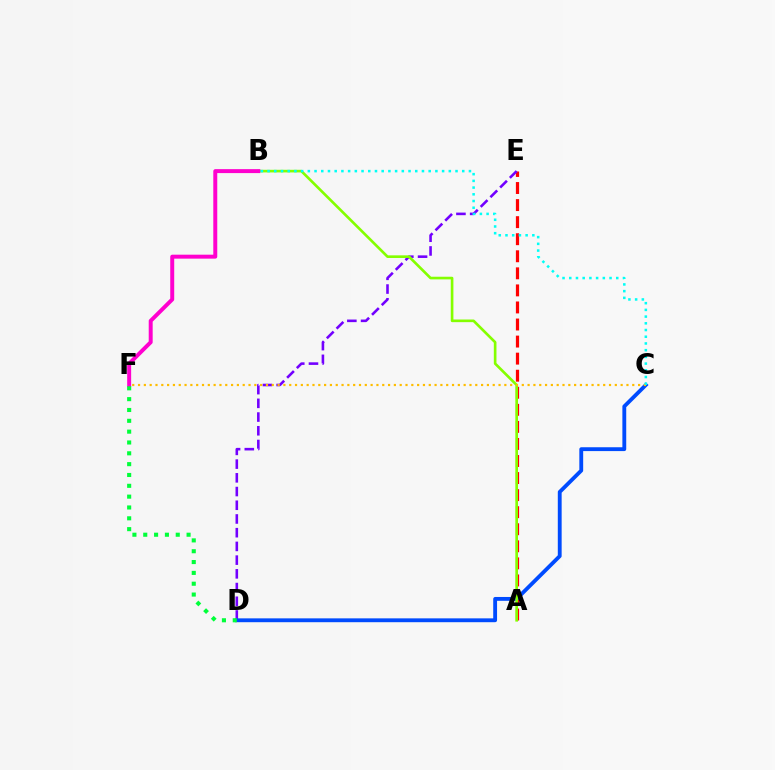{('A', 'E'): [{'color': '#ff0000', 'line_style': 'dashed', 'thickness': 2.32}], ('D', 'E'): [{'color': '#7200ff', 'line_style': 'dashed', 'thickness': 1.86}], ('C', 'D'): [{'color': '#004bff', 'line_style': 'solid', 'thickness': 2.77}], ('A', 'B'): [{'color': '#84ff00', 'line_style': 'solid', 'thickness': 1.91}], ('B', 'F'): [{'color': '#ff00cf', 'line_style': 'solid', 'thickness': 2.85}], ('D', 'F'): [{'color': '#00ff39', 'line_style': 'dotted', 'thickness': 2.94}], ('C', 'F'): [{'color': '#ffbd00', 'line_style': 'dotted', 'thickness': 1.58}], ('B', 'C'): [{'color': '#00fff6', 'line_style': 'dotted', 'thickness': 1.82}]}